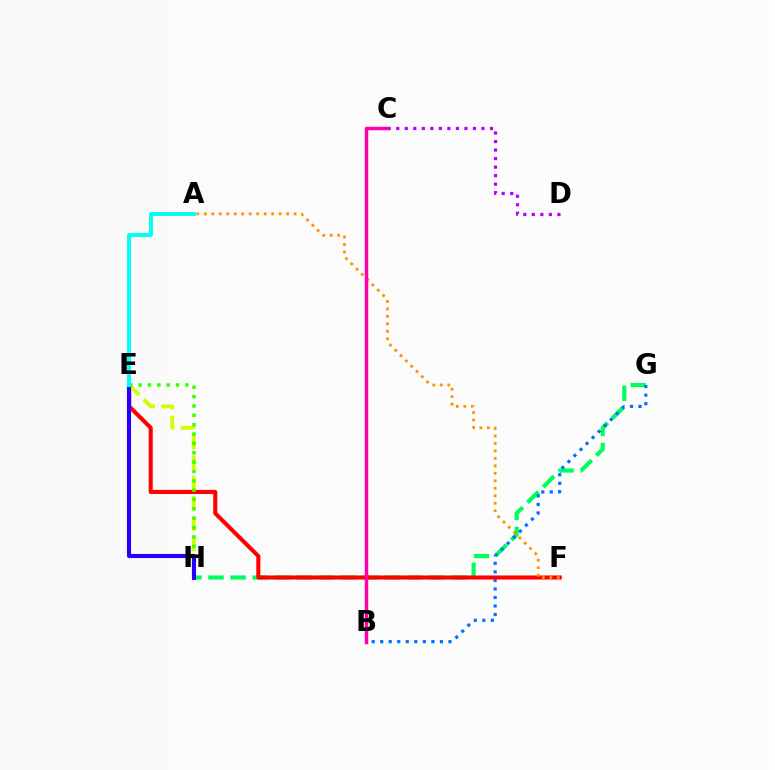{('C', 'D'): [{'color': '#b900ff', 'line_style': 'dotted', 'thickness': 2.32}], ('G', 'H'): [{'color': '#00ff5c', 'line_style': 'dashed', 'thickness': 3.0}], ('B', 'G'): [{'color': '#0074ff', 'line_style': 'dotted', 'thickness': 2.32}], ('E', 'F'): [{'color': '#ff0000', 'line_style': 'solid', 'thickness': 2.93}], ('E', 'H'): [{'color': '#d1ff00', 'line_style': 'dashed', 'thickness': 2.77}, {'color': '#3dff00', 'line_style': 'dotted', 'thickness': 2.54}, {'color': '#2500ff', 'line_style': 'solid', 'thickness': 2.96}], ('A', 'F'): [{'color': '#ff9400', 'line_style': 'dotted', 'thickness': 2.03}], ('B', 'C'): [{'color': '#ff00ac', 'line_style': 'solid', 'thickness': 2.51}], ('A', 'E'): [{'color': '#00fff6', 'line_style': 'solid', 'thickness': 2.83}]}